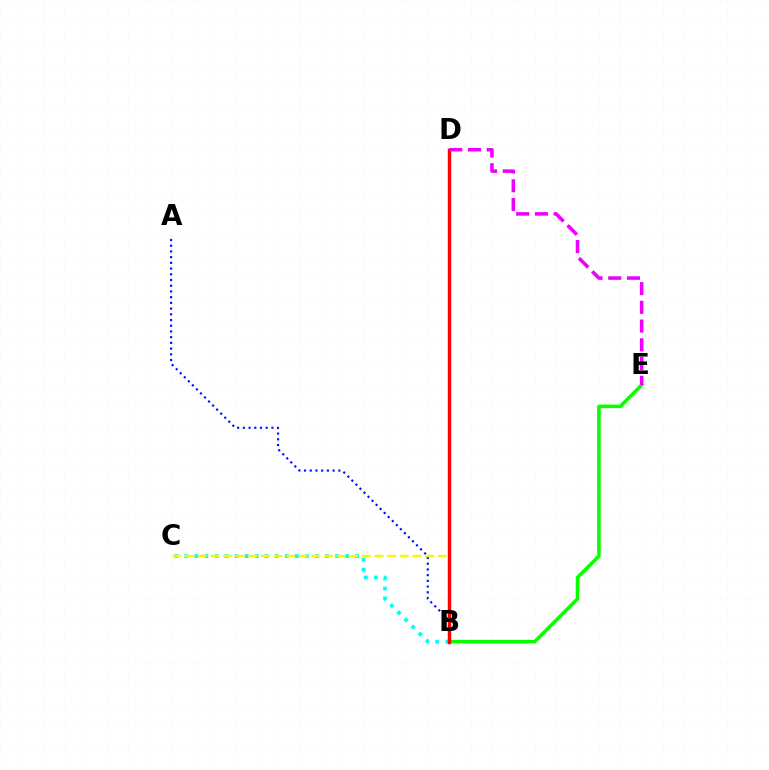{('A', 'B'): [{'color': '#0010ff', 'line_style': 'dotted', 'thickness': 1.55}], ('B', 'C'): [{'color': '#00fff6', 'line_style': 'dotted', 'thickness': 2.73}, {'color': '#fcf500', 'line_style': 'dashed', 'thickness': 1.72}], ('B', 'E'): [{'color': '#08ff00', 'line_style': 'solid', 'thickness': 2.56}], ('B', 'D'): [{'color': '#ff0000', 'line_style': 'solid', 'thickness': 2.44}], ('D', 'E'): [{'color': '#ee00ff', 'line_style': 'dashed', 'thickness': 2.55}]}